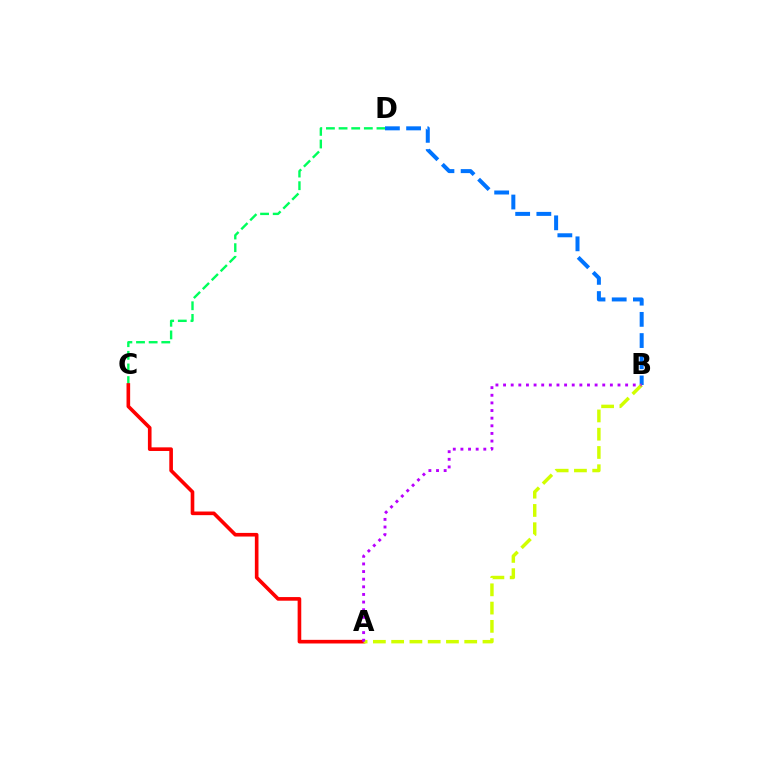{('C', 'D'): [{'color': '#00ff5c', 'line_style': 'dashed', 'thickness': 1.72}], ('B', 'D'): [{'color': '#0074ff', 'line_style': 'dashed', 'thickness': 2.88}], ('A', 'C'): [{'color': '#ff0000', 'line_style': 'solid', 'thickness': 2.61}], ('A', 'B'): [{'color': '#d1ff00', 'line_style': 'dashed', 'thickness': 2.48}, {'color': '#b900ff', 'line_style': 'dotted', 'thickness': 2.07}]}